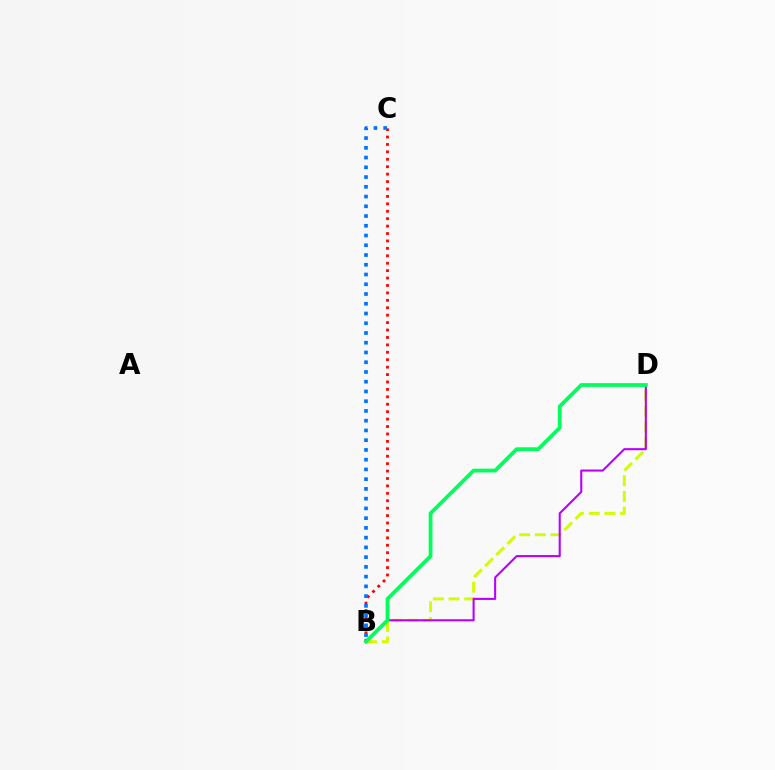{('B', 'D'): [{'color': '#d1ff00', 'line_style': 'dashed', 'thickness': 2.13}, {'color': '#b900ff', 'line_style': 'solid', 'thickness': 1.5}, {'color': '#00ff5c', 'line_style': 'solid', 'thickness': 2.71}], ('B', 'C'): [{'color': '#ff0000', 'line_style': 'dotted', 'thickness': 2.02}, {'color': '#0074ff', 'line_style': 'dotted', 'thickness': 2.65}]}